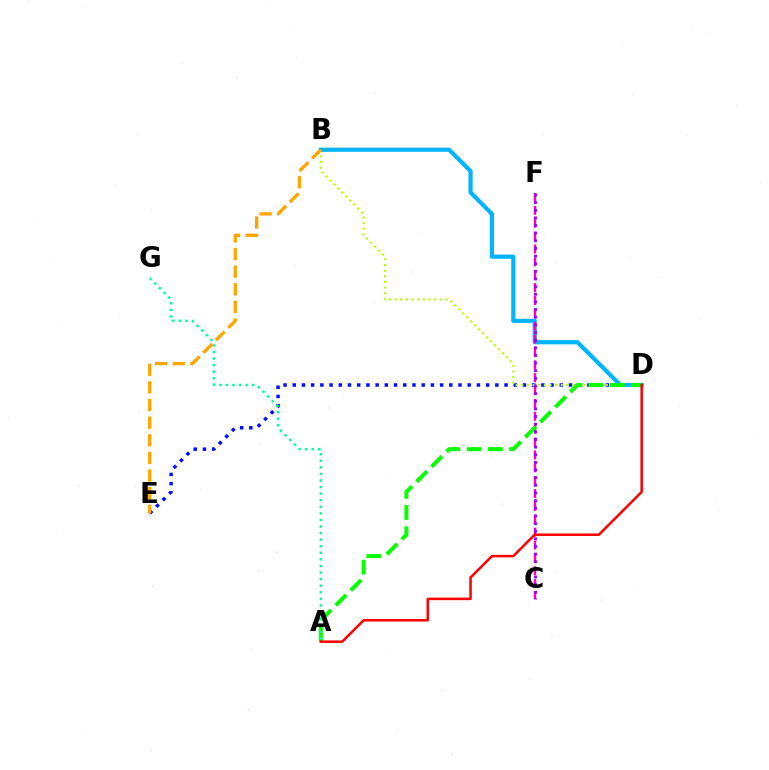{('D', 'E'): [{'color': '#0010ff', 'line_style': 'dotted', 'thickness': 2.5}], ('B', 'D'): [{'color': '#b3ff00', 'line_style': 'dotted', 'thickness': 1.53}, {'color': '#00b5ff', 'line_style': 'solid', 'thickness': 2.99}], ('C', 'F'): [{'color': '#ff00bd', 'line_style': 'dashed', 'thickness': 1.75}, {'color': '#9b00ff', 'line_style': 'dotted', 'thickness': 2.08}], ('A', 'D'): [{'color': '#08ff00', 'line_style': 'dashed', 'thickness': 2.88}, {'color': '#ff0000', 'line_style': 'solid', 'thickness': 1.81}], ('A', 'G'): [{'color': '#00ff9d', 'line_style': 'dotted', 'thickness': 1.79}], ('B', 'E'): [{'color': '#ffa500', 'line_style': 'dashed', 'thickness': 2.39}]}